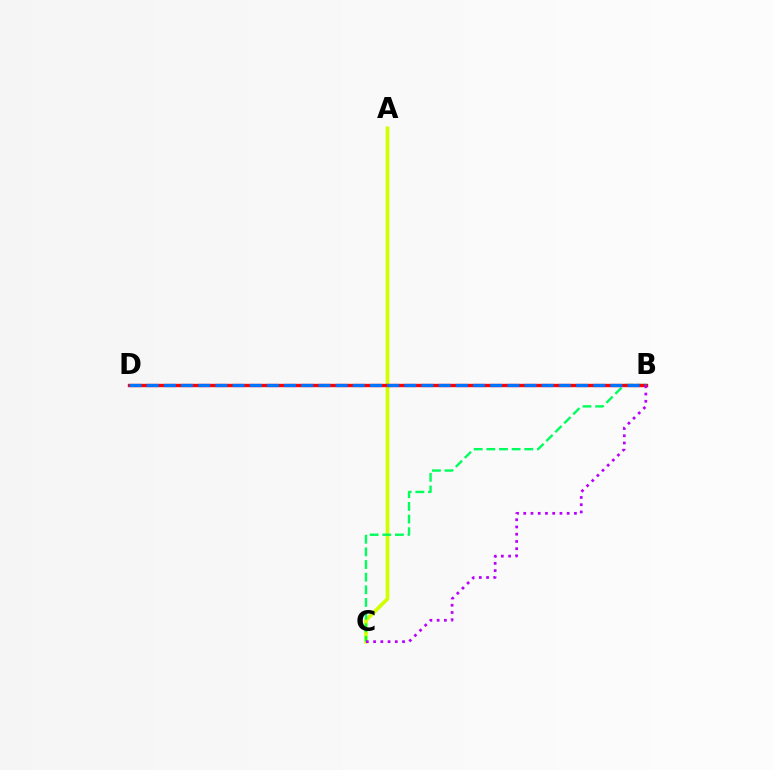{('A', 'C'): [{'color': '#d1ff00', 'line_style': 'solid', 'thickness': 2.65}], ('B', 'C'): [{'color': '#00ff5c', 'line_style': 'dashed', 'thickness': 1.72}, {'color': '#b900ff', 'line_style': 'dotted', 'thickness': 1.97}], ('B', 'D'): [{'color': '#ff0000', 'line_style': 'solid', 'thickness': 2.41}, {'color': '#0074ff', 'line_style': 'dashed', 'thickness': 2.33}]}